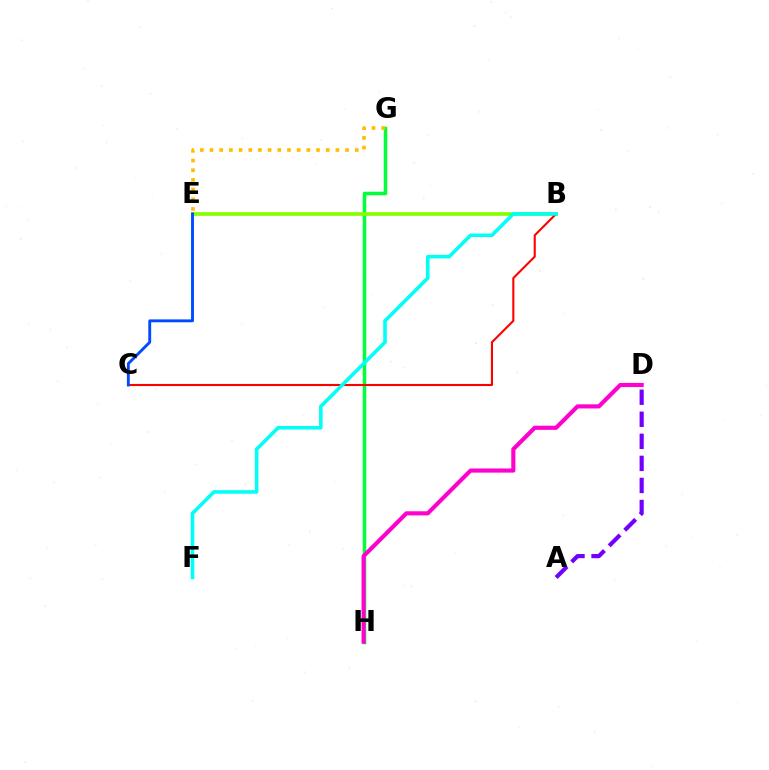{('G', 'H'): [{'color': '#00ff39', 'line_style': 'solid', 'thickness': 2.52}], ('B', 'E'): [{'color': '#84ff00', 'line_style': 'solid', 'thickness': 2.65}], ('D', 'H'): [{'color': '#ff00cf', 'line_style': 'solid', 'thickness': 2.97}], ('B', 'C'): [{'color': '#ff0000', 'line_style': 'solid', 'thickness': 1.51}], ('B', 'F'): [{'color': '#00fff6', 'line_style': 'solid', 'thickness': 2.57}], ('E', 'G'): [{'color': '#ffbd00', 'line_style': 'dotted', 'thickness': 2.63}], ('A', 'D'): [{'color': '#7200ff', 'line_style': 'dashed', 'thickness': 3.0}], ('C', 'E'): [{'color': '#004bff', 'line_style': 'solid', 'thickness': 2.07}]}